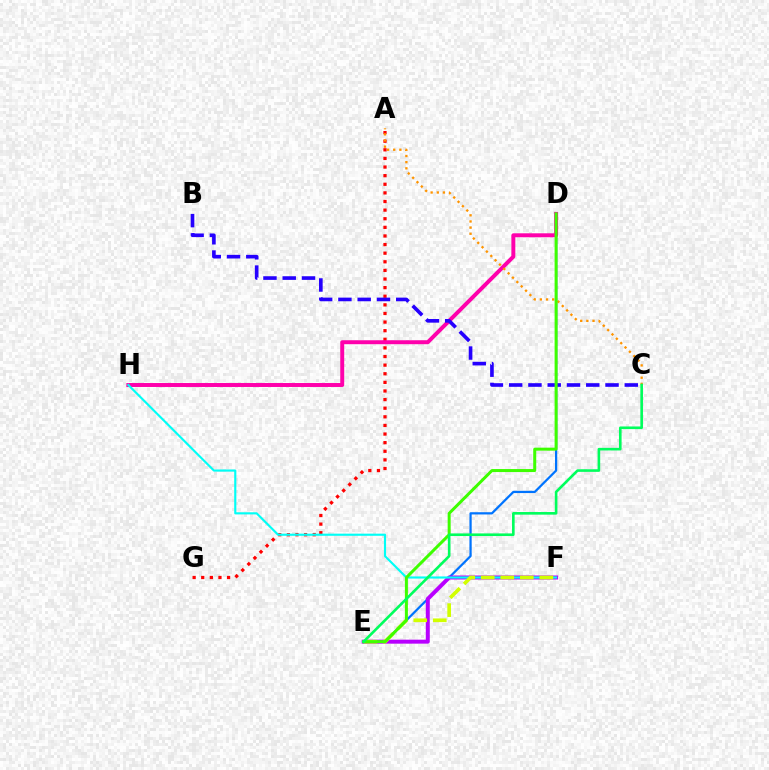{('A', 'G'): [{'color': '#ff0000', 'line_style': 'dotted', 'thickness': 2.34}], ('D', 'E'): [{'color': '#0074ff', 'line_style': 'solid', 'thickness': 1.61}, {'color': '#3dff00', 'line_style': 'solid', 'thickness': 2.16}], ('D', 'H'): [{'color': '#ff00ac', 'line_style': 'solid', 'thickness': 2.85}], ('E', 'F'): [{'color': '#b900ff', 'line_style': 'solid', 'thickness': 2.87}, {'color': '#d1ff00', 'line_style': 'dashed', 'thickness': 2.66}], ('F', 'H'): [{'color': '#00fff6', 'line_style': 'solid', 'thickness': 1.54}], ('A', 'C'): [{'color': '#ff9400', 'line_style': 'dotted', 'thickness': 1.67}], ('B', 'C'): [{'color': '#2500ff', 'line_style': 'dashed', 'thickness': 2.62}], ('C', 'E'): [{'color': '#00ff5c', 'line_style': 'solid', 'thickness': 1.89}]}